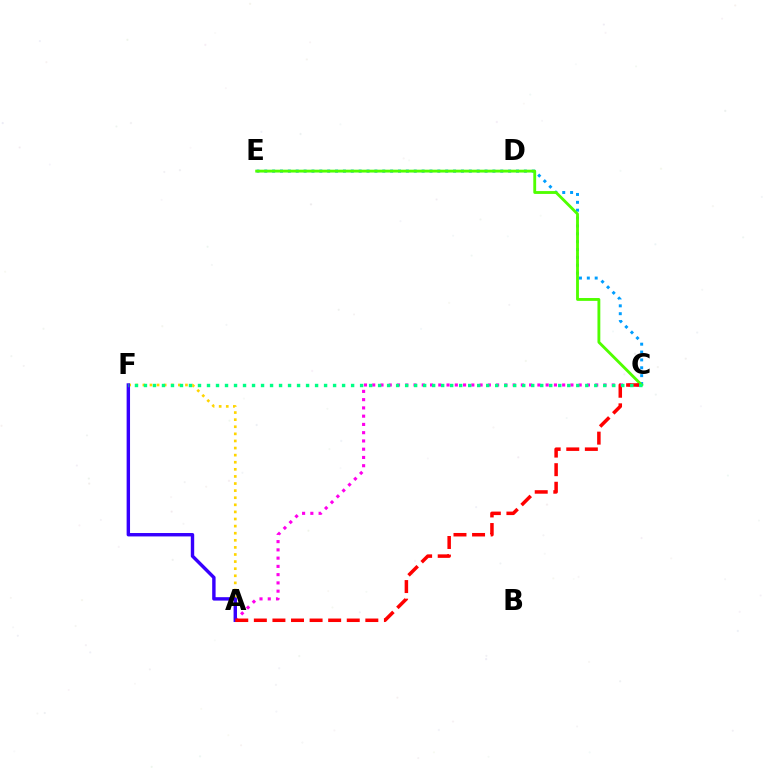{('A', 'F'): [{'color': '#ffd500', 'line_style': 'dotted', 'thickness': 1.93}, {'color': '#3700ff', 'line_style': 'solid', 'thickness': 2.45}], ('A', 'C'): [{'color': '#ff00ed', 'line_style': 'dotted', 'thickness': 2.24}, {'color': '#ff0000', 'line_style': 'dashed', 'thickness': 2.52}], ('C', 'E'): [{'color': '#009eff', 'line_style': 'dotted', 'thickness': 2.14}, {'color': '#4fff00', 'line_style': 'solid', 'thickness': 2.05}], ('C', 'F'): [{'color': '#00ff86', 'line_style': 'dotted', 'thickness': 2.45}]}